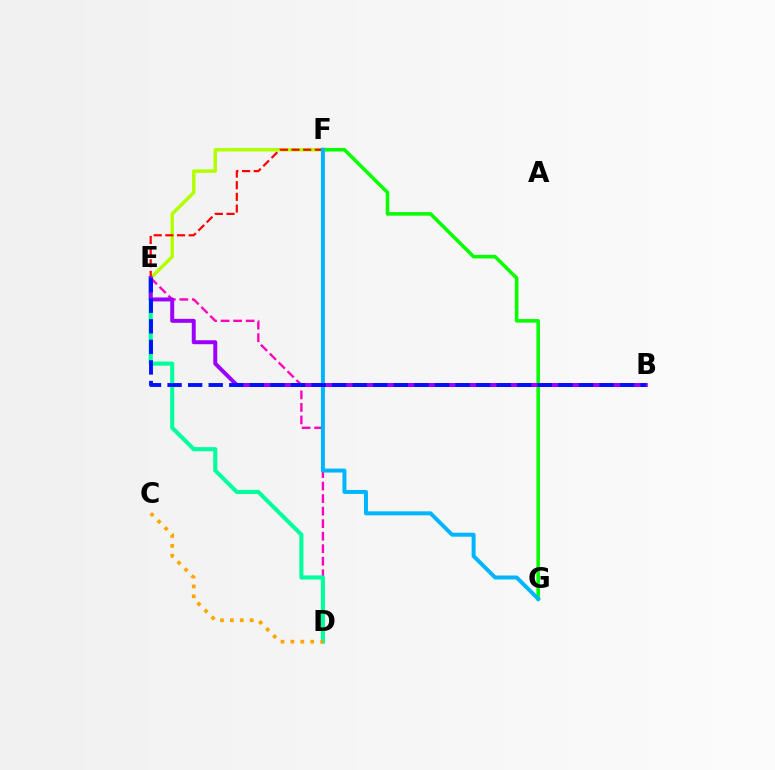{('D', 'E'): [{'color': '#ff00bd', 'line_style': 'dashed', 'thickness': 1.7}, {'color': '#00ff9d', 'line_style': 'solid', 'thickness': 2.95}], ('F', 'G'): [{'color': '#08ff00', 'line_style': 'solid', 'thickness': 2.58}, {'color': '#00b5ff', 'line_style': 'solid', 'thickness': 2.86}], ('C', 'D'): [{'color': '#ffa500', 'line_style': 'dotted', 'thickness': 2.69}], ('E', 'F'): [{'color': '#b3ff00', 'line_style': 'solid', 'thickness': 2.5}, {'color': '#ff0000', 'line_style': 'dashed', 'thickness': 1.58}], ('B', 'E'): [{'color': '#9b00ff', 'line_style': 'solid', 'thickness': 2.85}, {'color': '#0010ff', 'line_style': 'dashed', 'thickness': 2.79}]}